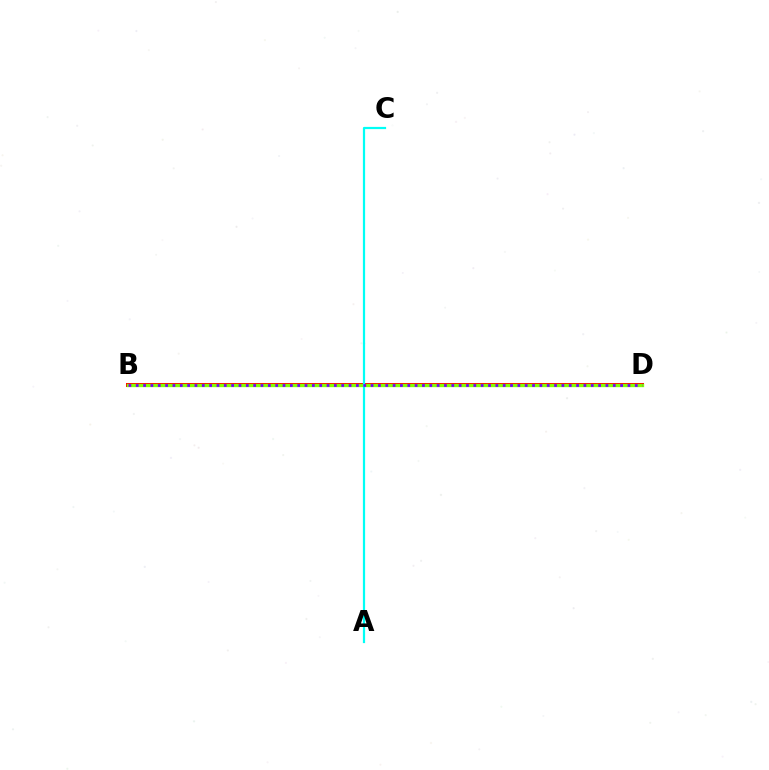{('B', 'D'): [{'color': '#ff0000', 'line_style': 'solid', 'thickness': 2.89}, {'color': '#84ff00', 'line_style': 'solid', 'thickness': 2.38}, {'color': '#7200ff', 'line_style': 'dotted', 'thickness': 1.99}], ('A', 'C'): [{'color': '#00fff6', 'line_style': 'solid', 'thickness': 1.6}]}